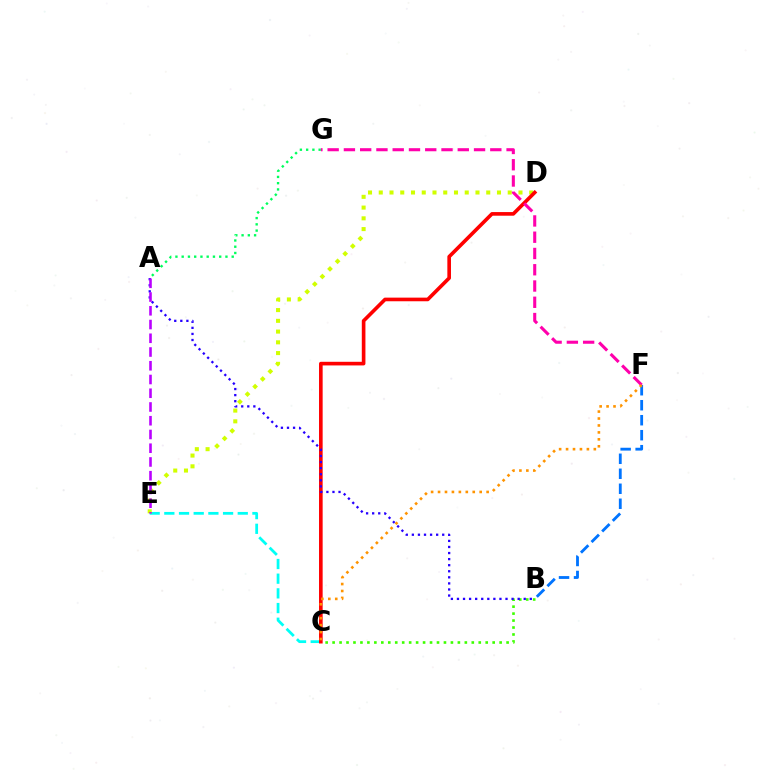{('B', 'C'): [{'color': '#3dff00', 'line_style': 'dotted', 'thickness': 1.89}], ('C', 'E'): [{'color': '#00fff6', 'line_style': 'dashed', 'thickness': 1.99}], ('D', 'E'): [{'color': '#d1ff00', 'line_style': 'dotted', 'thickness': 2.92}], ('C', 'D'): [{'color': '#ff0000', 'line_style': 'solid', 'thickness': 2.62}], ('A', 'B'): [{'color': '#2500ff', 'line_style': 'dotted', 'thickness': 1.65}], ('B', 'F'): [{'color': '#0074ff', 'line_style': 'dashed', 'thickness': 2.04}], ('F', 'G'): [{'color': '#ff00ac', 'line_style': 'dashed', 'thickness': 2.21}], ('A', 'G'): [{'color': '#00ff5c', 'line_style': 'dotted', 'thickness': 1.7}], ('A', 'E'): [{'color': '#b900ff', 'line_style': 'dashed', 'thickness': 1.87}], ('C', 'F'): [{'color': '#ff9400', 'line_style': 'dotted', 'thickness': 1.89}]}